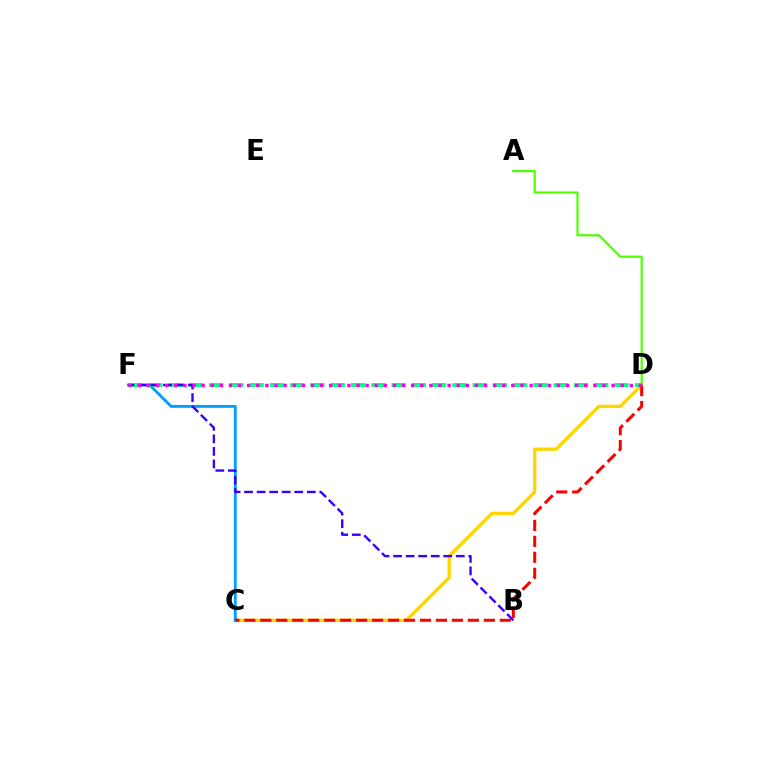{('C', 'D'): [{'color': '#ffd500', 'line_style': 'solid', 'thickness': 2.39}, {'color': '#ff0000', 'line_style': 'dashed', 'thickness': 2.17}], ('C', 'F'): [{'color': '#009eff', 'line_style': 'solid', 'thickness': 2.05}], ('D', 'F'): [{'color': '#00ff86', 'line_style': 'dashed', 'thickness': 2.75}, {'color': '#ff00ed', 'line_style': 'dotted', 'thickness': 2.48}], ('A', 'D'): [{'color': '#4fff00', 'line_style': 'solid', 'thickness': 1.58}], ('B', 'F'): [{'color': '#3700ff', 'line_style': 'dashed', 'thickness': 1.7}]}